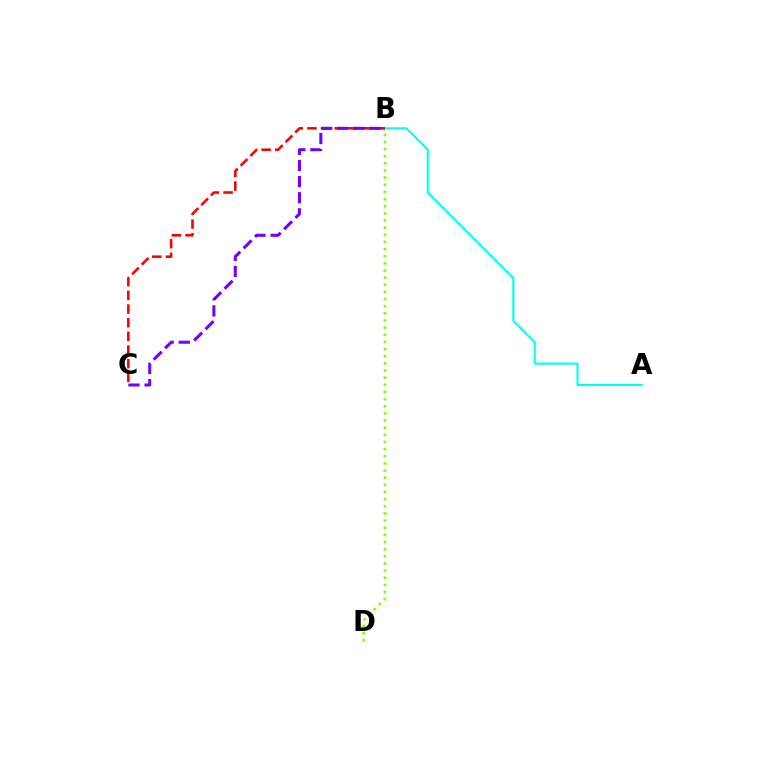{('B', 'D'): [{'color': '#84ff00', 'line_style': 'dotted', 'thickness': 1.94}], ('A', 'B'): [{'color': '#00fff6', 'line_style': 'solid', 'thickness': 1.53}], ('B', 'C'): [{'color': '#ff0000', 'line_style': 'dashed', 'thickness': 1.86}, {'color': '#7200ff', 'line_style': 'dashed', 'thickness': 2.19}]}